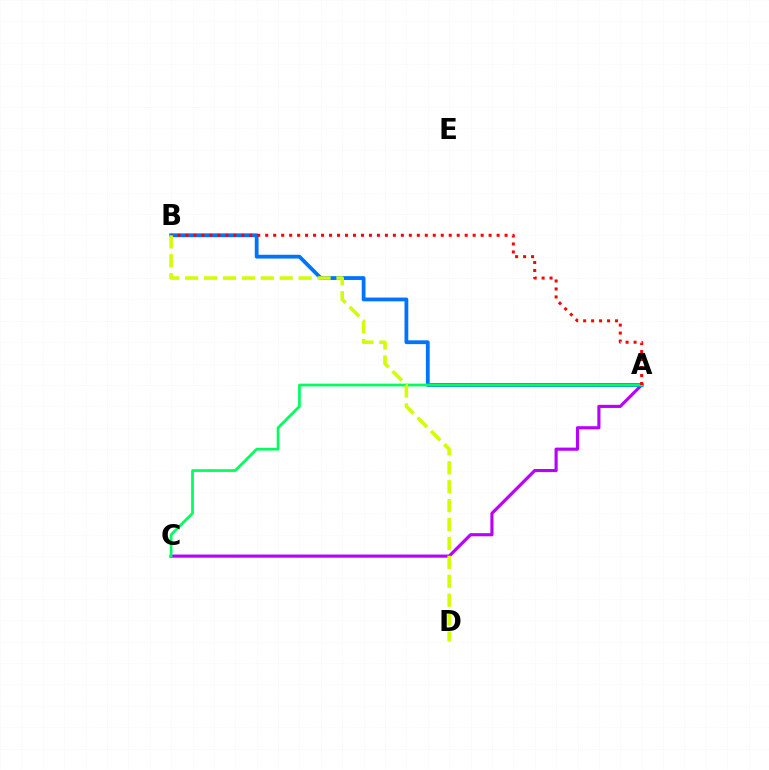{('A', 'C'): [{'color': '#b900ff', 'line_style': 'solid', 'thickness': 2.26}, {'color': '#00ff5c', 'line_style': 'solid', 'thickness': 1.95}], ('A', 'B'): [{'color': '#0074ff', 'line_style': 'solid', 'thickness': 2.74}, {'color': '#ff0000', 'line_style': 'dotted', 'thickness': 2.17}], ('B', 'D'): [{'color': '#d1ff00', 'line_style': 'dashed', 'thickness': 2.57}]}